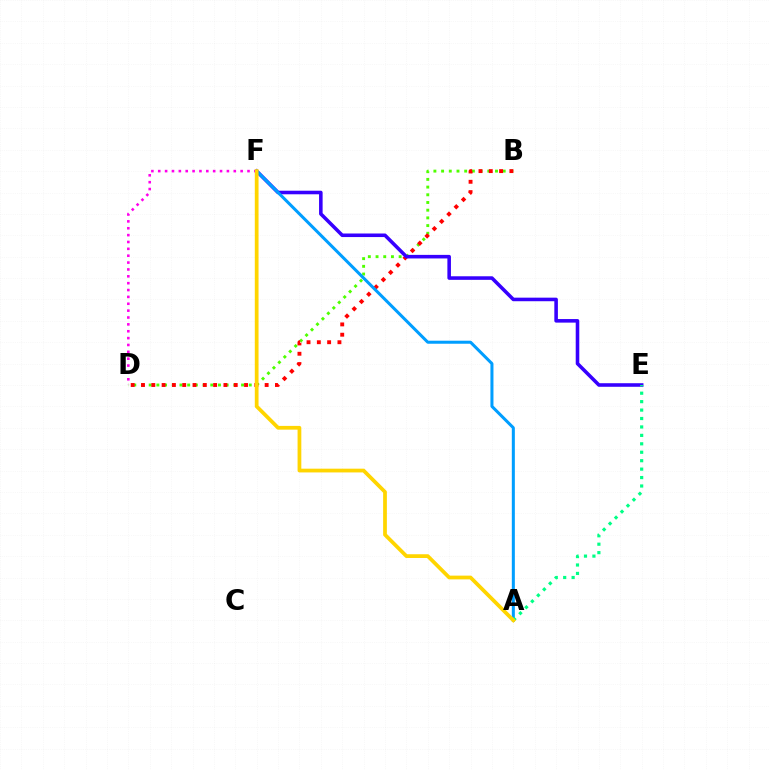{('B', 'D'): [{'color': '#4fff00', 'line_style': 'dotted', 'thickness': 2.09}, {'color': '#ff0000', 'line_style': 'dotted', 'thickness': 2.8}], ('E', 'F'): [{'color': '#3700ff', 'line_style': 'solid', 'thickness': 2.57}], ('A', 'F'): [{'color': '#009eff', 'line_style': 'solid', 'thickness': 2.18}, {'color': '#ffd500', 'line_style': 'solid', 'thickness': 2.7}], ('D', 'F'): [{'color': '#ff00ed', 'line_style': 'dotted', 'thickness': 1.87}], ('A', 'E'): [{'color': '#00ff86', 'line_style': 'dotted', 'thickness': 2.29}]}